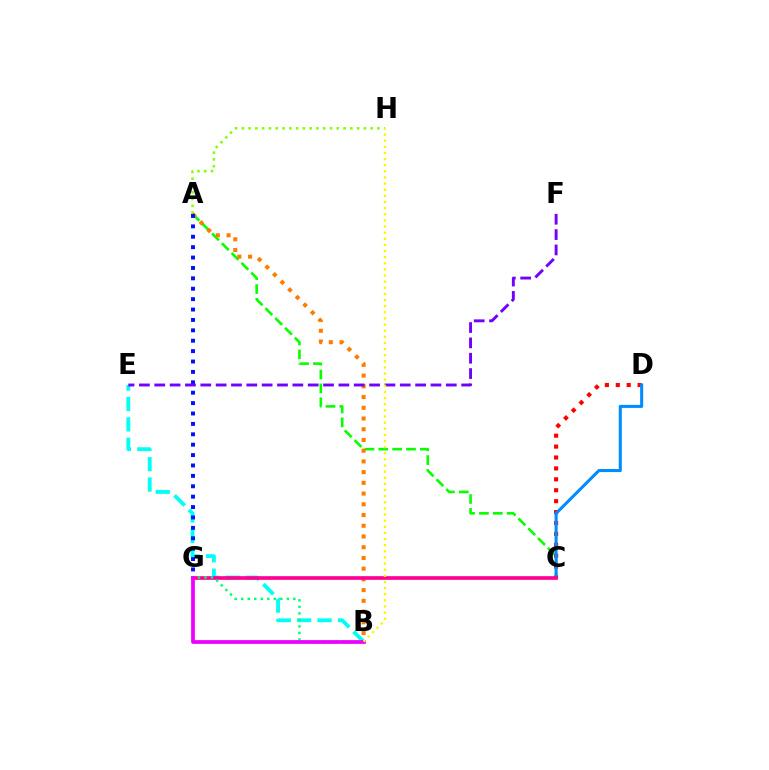{('A', 'H'): [{'color': '#84ff00', 'line_style': 'dotted', 'thickness': 1.84}], ('B', 'E'): [{'color': '#00fff6', 'line_style': 'dashed', 'thickness': 2.77}], ('A', 'C'): [{'color': '#08ff00', 'line_style': 'dashed', 'thickness': 1.88}], ('A', 'B'): [{'color': '#ff7c00', 'line_style': 'dotted', 'thickness': 2.91}], ('C', 'D'): [{'color': '#ff0000', 'line_style': 'dotted', 'thickness': 2.96}, {'color': '#008cff', 'line_style': 'solid', 'thickness': 2.19}], ('A', 'G'): [{'color': '#0010ff', 'line_style': 'dotted', 'thickness': 2.82}], ('C', 'G'): [{'color': '#ff0094', 'line_style': 'solid', 'thickness': 2.65}], ('E', 'F'): [{'color': '#7200ff', 'line_style': 'dashed', 'thickness': 2.08}], ('B', 'G'): [{'color': '#00ff74', 'line_style': 'dotted', 'thickness': 1.77}, {'color': '#ee00ff', 'line_style': 'solid', 'thickness': 2.7}], ('B', 'H'): [{'color': '#fcf500', 'line_style': 'dotted', 'thickness': 1.67}]}